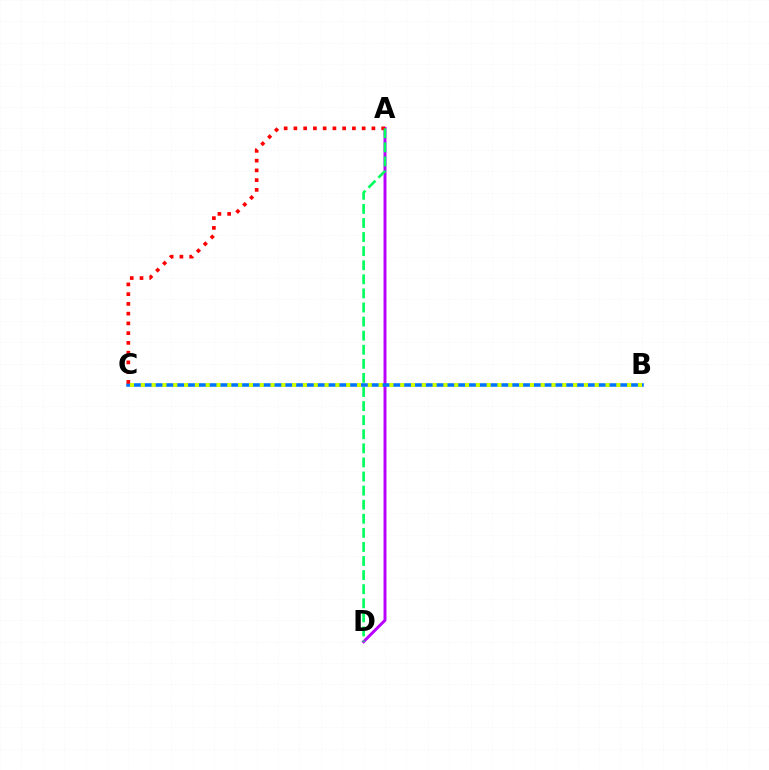{('A', 'D'): [{'color': '#b900ff', 'line_style': 'solid', 'thickness': 2.13}, {'color': '#00ff5c', 'line_style': 'dashed', 'thickness': 1.91}], ('B', 'C'): [{'color': '#0074ff', 'line_style': 'solid', 'thickness': 2.56}, {'color': '#d1ff00', 'line_style': 'dotted', 'thickness': 2.94}], ('A', 'C'): [{'color': '#ff0000', 'line_style': 'dotted', 'thickness': 2.65}]}